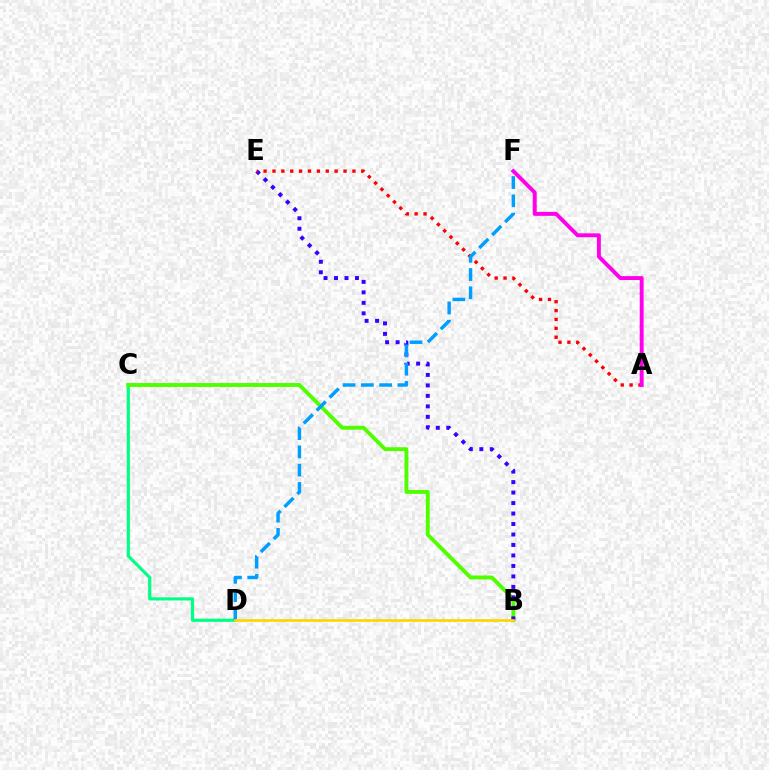{('C', 'D'): [{'color': '#00ff86', 'line_style': 'solid', 'thickness': 2.27}], ('B', 'C'): [{'color': '#4fff00', 'line_style': 'solid', 'thickness': 2.79}], ('B', 'E'): [{'color': '#3700ff', 'line_style': 'dotted', 'thickness': 2.85}], ('A', 'E'): [{'color': '#ff0000', 'line_style': 'dotted', 'thickness': 2.41}], ('D', 'F'): [{'color': '#009eff', 'line_style': 'dashed', 'thickness': 2.48}], ('B', 'D'): [{'color': '#ffd500', 'line_style': 'solid', 'thickness': 1.92}], ('A', 'F'): [{'color': '#ff00ed', 'line_style': 'solid', 'thickness': 2.82}]}